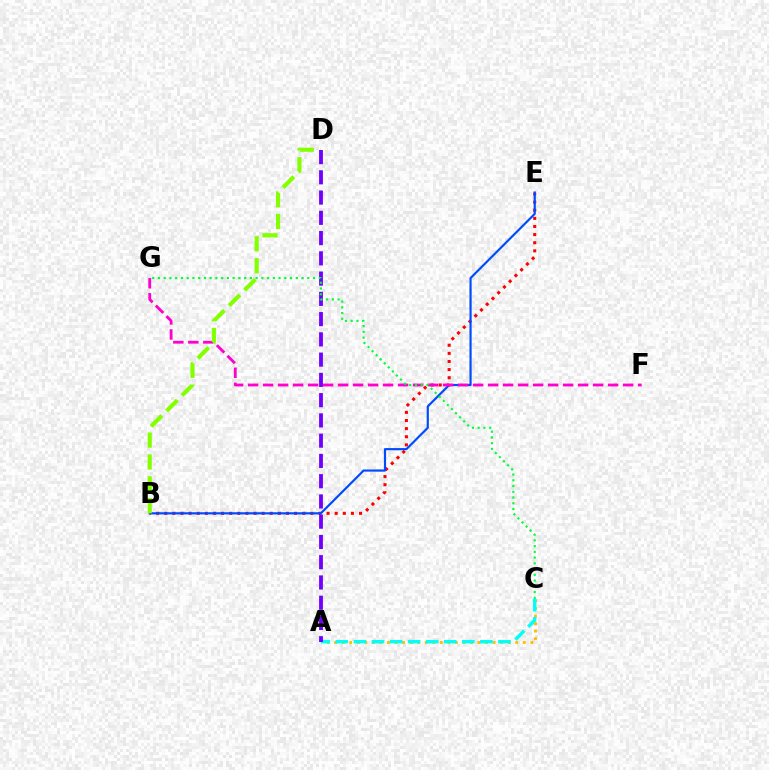{('A', 'C'): [{'color': '#ffbd00', 'line_style': 'dotted', 'thickness': 2.05}, {'color': '#00fff6', 'line_style': 'dashed', 'thickness': 2.45}], ('B', 'E'): [{'color': '#ff0000', 'line_style': 'dotted', 'thickness': 2.21}, {'color': '#004bff', 'line_style': 'solid', 'thickness': 1.57}], ('F', 'G'): [{'color': '#ff00cf', 'line_style': 'dashed', 'thickness': 2.04}], ('B', 'D'): [{'color': '#84ff00', 'line_style': 'dashed', 'thickness': 2.97}], ('A', 'D'): [{'color': '#7200ff', 'line_style': 'dashed', 'thickness': 2.75}], ('C', 'G'): [{'color': '#00ff39', 'line_style': 'dotted', 'thickness': 1.56}]}